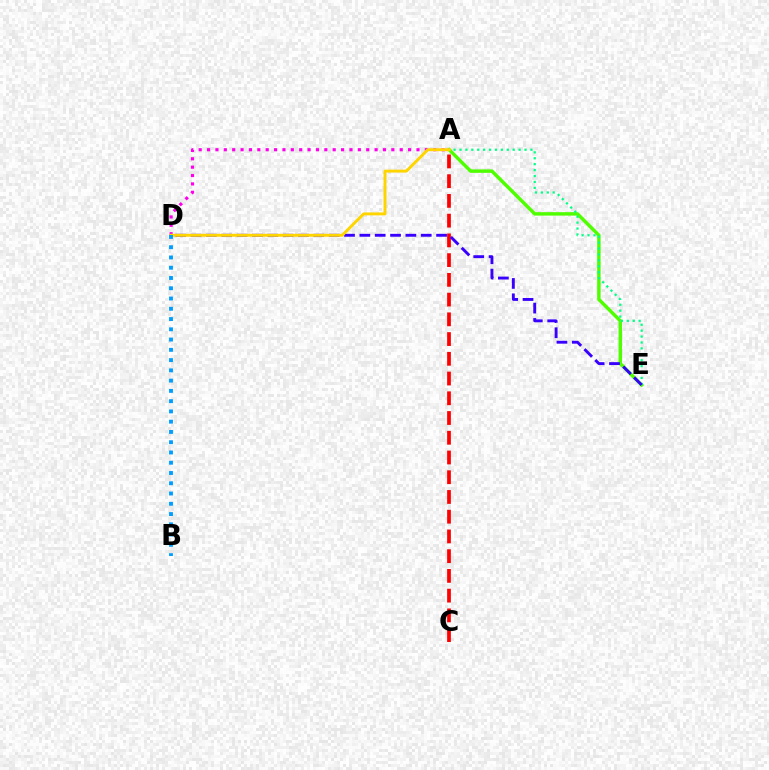{('A', 'E'): [{'color': '#4fff00', 'line_style': 'solid', 'thickness': 2.48}, {'color': '#00ff86', 'line_style': 'dotted', 'thickness': 1.61}], ('A', 'D'): [{'color': '#ff00ed', 'line_style': 'dotted', 'thickness': 2.28}, {'color': '#ffd500', 'line_style': 'solid', 'thickness': 2.11}], ('A', 'C'): [{'color': '#ff0000', 'line_style': 'dashed', 'thickness': 2.68}], ('D', 'E'): [{'color': '#3700ff', 'line_style': 'dashed', 'thickness': 2.08}], ('B', 'D'): [{'color': '#009eff', 'line_style': 'dotted', 'thickness': 2.79}]}